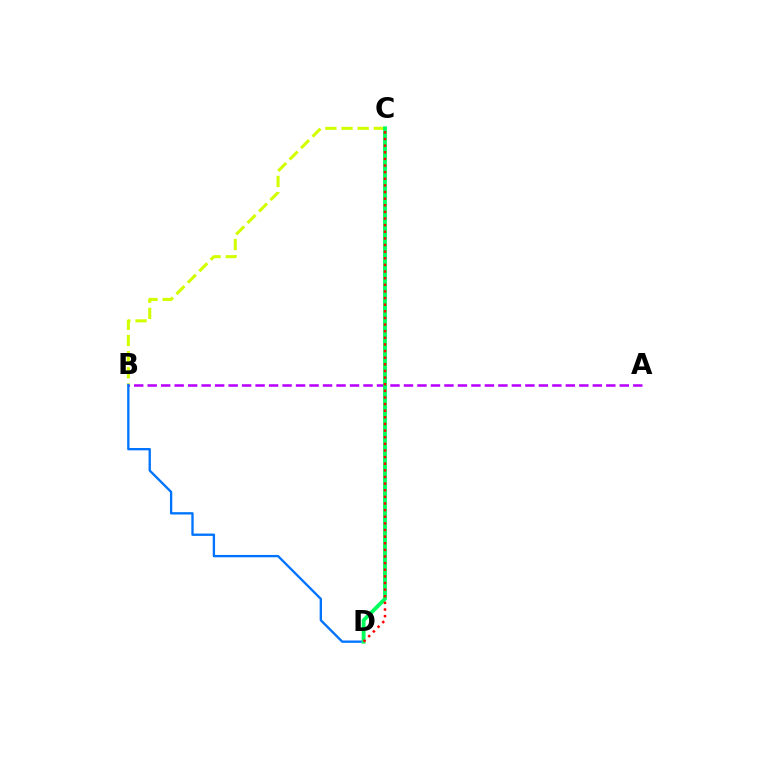{('A', 'B'): [{'color': '#b900ff', 'line_style': 'dashed', 'thickness': 1.83}], ('B', 'C'): [{'color': '#d1ff00', 'line_style': 'dashed', 'thickness': 2.2}], ('B', 'D'): [{'color': '#0074ff', 'line_style': 'solid', 'thickness': 1.69}], ('C', 'D'): [{'color': '#00ff5c', 'line_style': 'solid', 'thickness': 2.78}, {'color': '#ff0000', 'line_style': 'dotted', 'thickness': 1.8}]}